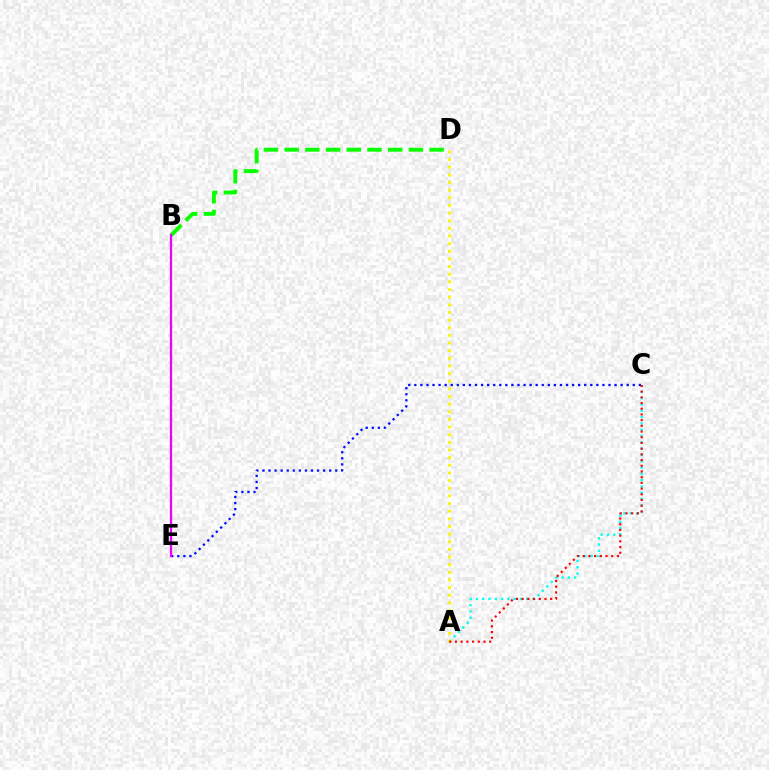{('A', 'C'): [{'color': '#00fff6', 'line_style': 'dotted', 'thickness': 1.71}, {'color': '#ff0000', 'line_style': 'dotted', 'thickness': 1.55}], ('B', 'D'): [{'color': '#08ff00', 'line_style': 'dashed', 'thickness': 2.81}], ('A', 'D'): [{'color': '#fcf500', 'line_style': 'dotted', 'thickness': 2.08}], ('C', 'E'): [{'color': '#0010ff', 'line_style': 'dotted', 'thickness': 1.65}], ('B', 'E'): [{'color': '#ee00ff', 'line_style': 'solid', 'thickness': 1.64}]}